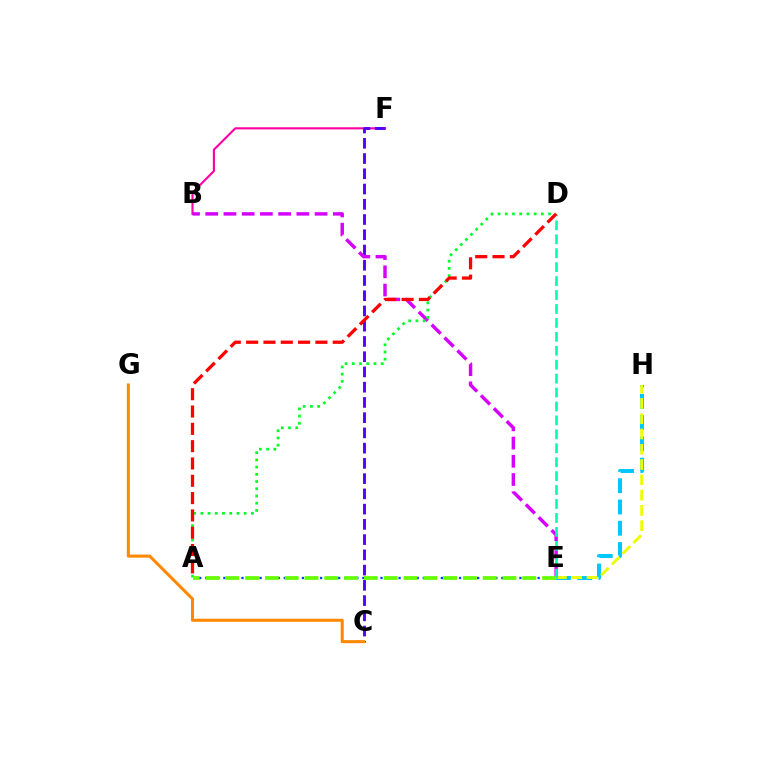{('B', 'F'): [{'color': '#ff00a0', 'line_style': 'solid', 'thickness': 1.53}], ('E', 'H'): [{'color': '#00c7ff', 'line_style': 'dashed', 'thickness': 2.89}, {'color': '#eeff00', 'line_style': 'dashed', 'thickness': 2.08}], ('C', 'F'): [{'color': '#4f00ff', 'line_style': 'dashed', 'thickness': 2.07}], ('B', 'E'): [{'color': '#d600ff', 'line_style': 'dashed', 'thickness': 2.48}], ('D', 'E'): [{'color': '#00ffaf', 'line_style': 'dashed', 'thickness': 1.89}], ('A', 'D'): [{'color': '#00ff27', 'line_style': 'dotted', 'thickness': 1.96}, {'color': '#ff0000', 'line_style': 'dashed', 'thickness': 2.35}], ('A', 'E'): [{'color': '#003fff', 'line_style': 'dotted', 'thickness': 1.64}, {'color': '#66ff00', 'line_style': 'dashed', 'thickness': 2.69}], ('C', 'G'): [{'color': '#ff8800', 'line_style': 'solid', 'thickness': 2.18}]}